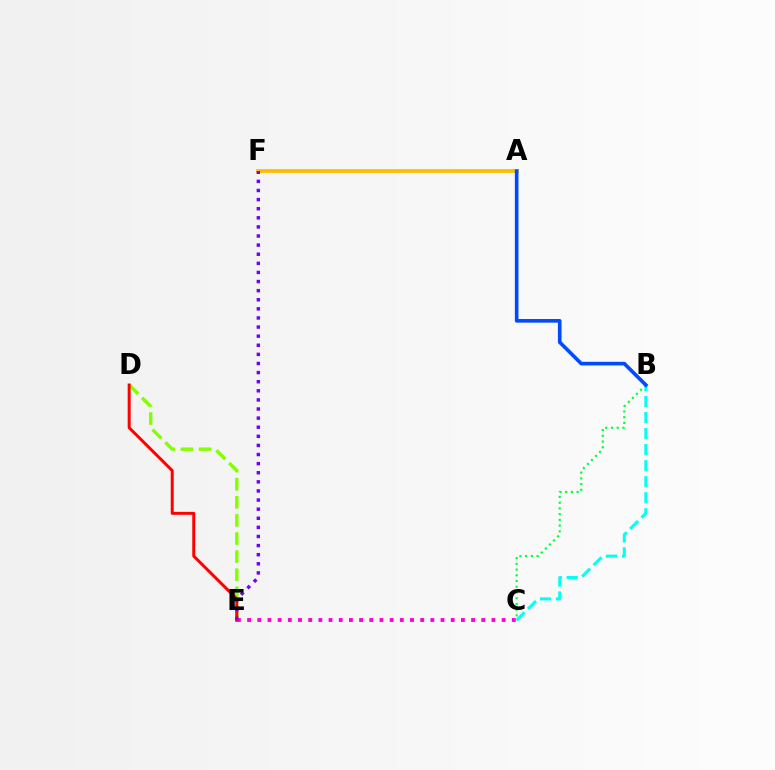{('B', 'C'): [{'color': '#00fff6', 'line_style': 'dashed', 'thickness': 2.18}, {'color': '#00ff39', 'line_style': 'dotted', 'thickness': 1.56}], ('A', 'F'): [{'color': '#ffbd00', 'line_style': 'solid', 'thickness': 2.71}], ('D', 'E'): [{'color': '#84ff00', 'line_style': 'dashed', 'thickness': 2.46}, {'color': '#ff0000', 'line_style': 'solid', 'thickness': 2.14}], ('A', 'B'): [{'color': '#004bff', 'line_style': 'solid', 'thickness': 2.62}], ('C', 'E'): [{'color': '#ff00cf', 'line_style': 'dotted', 'thickness': 2.77}], ('E', 'F'): [{'color': '#7200ff', 'line_style': 'dotted', 'thickness': 2.47}]}